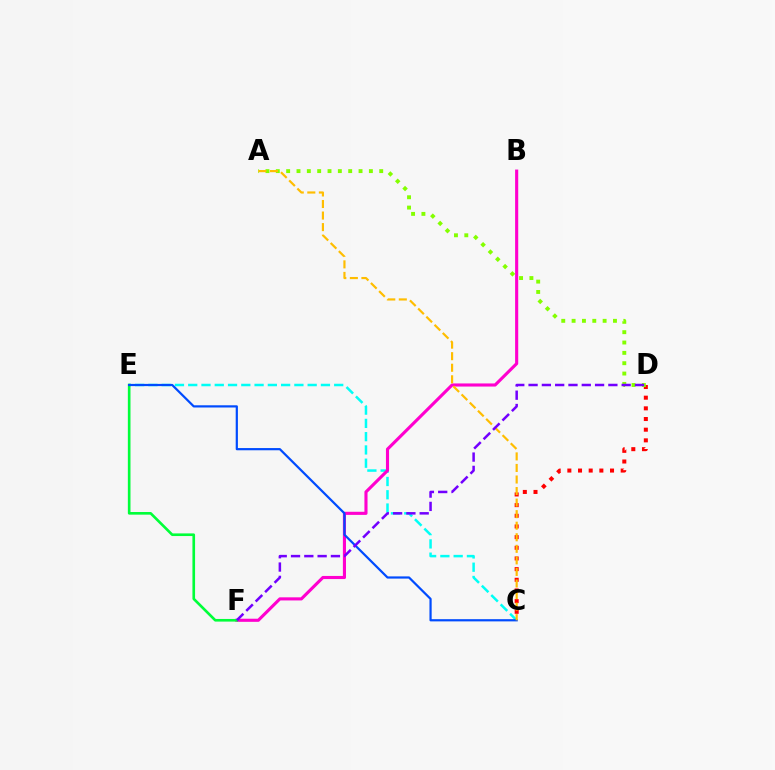{('C', 'E'): [{'color': '#00fff6', 'line_style': 'dashed', 'thickness': 1.8}, {'color': '#004bff', 'line_style': 'solid', 'thickness': 1.59}], ('B', 'F'): [{'color': '#ff00cf', 'line_style': 'solid', 'thickness': 2.24}], ('C', 'D'): [{'color': '#ff0000', 'line_style': 'dotted', 'thickness': 2.9}], ('E', 'F'): [{'color': '#00ff39', 'line_style': 'solid', 'thickness': 1.9}], ('A', 'D'): [{'color': '#84ff00', 'line_style': 'dotted', 'thickness': 2.81}], ('A', 'C'): [{'color': '#ffbd00', 'line_style': 'dashed', 'thickness': 1.57}], ('D', 'F'): [{'color': '#7200ff', 'line_style': 'dashed', 'thickness': 1.81}]}